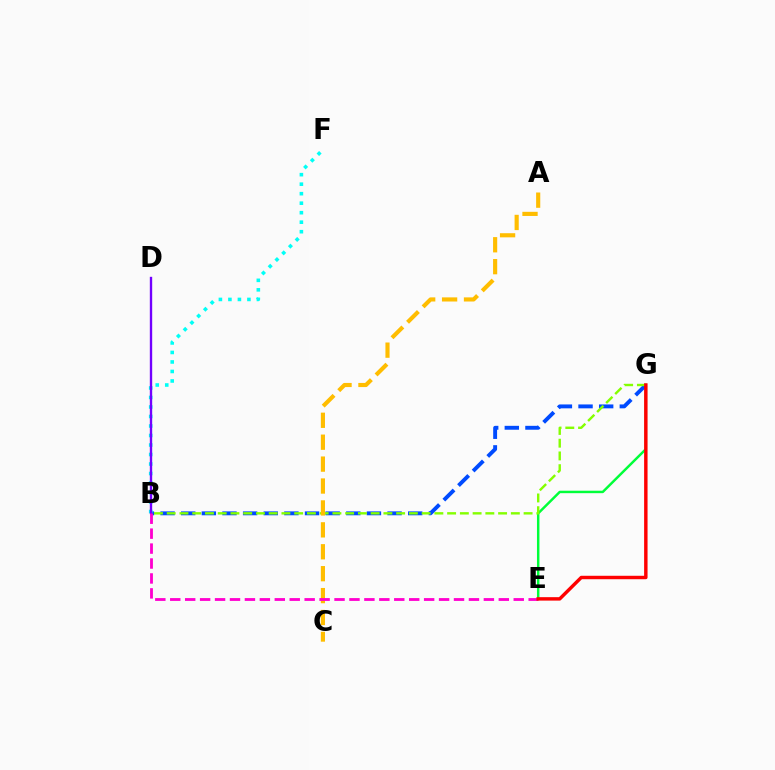{('E', 'G'): [{'color': '#00ff39', 'line_style': 'solid', 'thickness': 1.77}, {'color': '#ff0000', 'line_style': 'solid', 'thickness': 2.48}], ('B', 'G'): [{'color': '#004bff', 'line_style': 'dashed', 'thickness': 2.8}, {'color': '#84ff00', 'line_style': 'dashed', 'thickness': 1.73}], ('B', 'F'): [{'color': '#00fff6', 'line_style': 'dotted', 'thickness': 2.58}], ('A', 'C'): [{'color': '#ffbd00', 'line_style': 'dashed', 'thickness': 2.98}], ('B', 'D'): [{'color': '#7200ff', 'line_style': 'solid', 'thickness': 1.7}], ('B', 'E'): [{'color': '#ff00cf', 'line_style': 'dashed', 'thickness': 2.03}]}